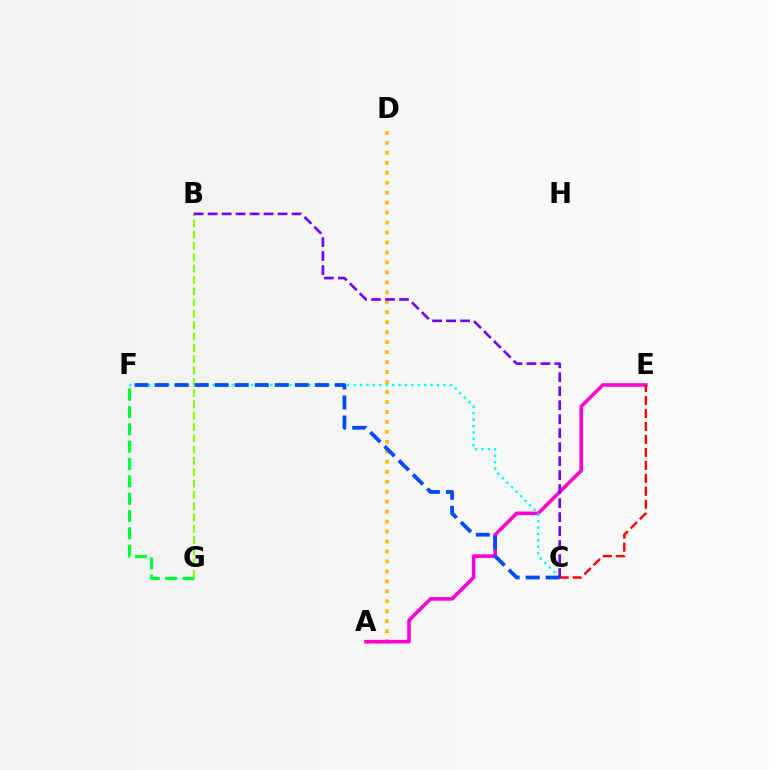{('A', 'D'): [{'color': '#ffbd00', 'line_style': 'dotted', 'thickness': 2.71}], ('A', 'E'): [{'color': '#ff00cf', 'line_style': 'solid', 'thickness': 2.58}], ('C', 'F'): [{'color': '#00fff6', 'line_style': 'dotted', 'thickness': 1.74}, {'color': '#004bff', 'line_style': 'dashed', 'thickness': 2.72}], ('C', 'E'): [{'color': '#ff0000', 'line_style': 'dashed', 'thickness': 1.76}], ('B', 'G'): [{'color': '#84ff00', 'line_style': 'dashed', 'thickness': 1.54}], ('B', 'C'): [{'color': '#7200ff', 'line_style': 'dashed', 'thickness': 1.9}], ('F', 'G'): [{'color': '#00ff39', 'line_style': 'dashed', 'thickness': 2.36}]}